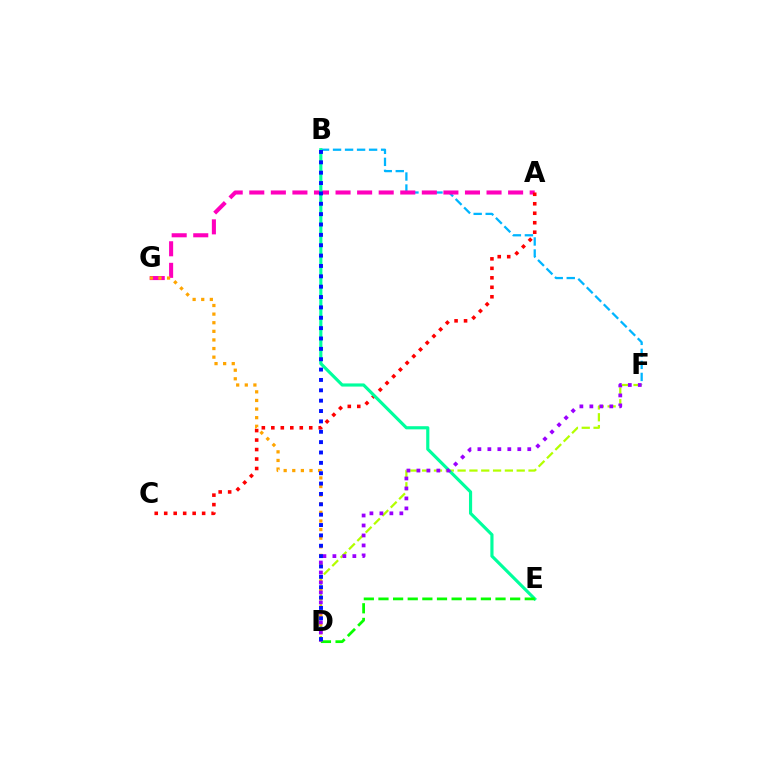{('B', 'F'): [{'color': '#00b5ff', 'line_style': 'dashed', 'thickness': 1.63}], ('D', 'F'): [{'color': '#b3ff00', 'line_style': 'dashed', 'thickness': 1.61}, {'color': '#9b00ff', 'line_style': 'dotted', 'thickness': 2.71}], ('A', 'G'): [{'color': '#ff00bd', 'line_style': 'dashed', 'thickness': 2.93}], ('A', 'C'): [{'color': '#ff0000', 'line_style': 'dotted', 'thickness': 2.58}], ('B', 'E'): [{'color': '#00ff9d', 'line_style': 'solid', 'thickness': 2.27}], ('D', 'G'): [{'color': '#ffa500', 'line_style': 'dotted', 'thickness': 2.34}], ('D', 'E'): [{'color': '#08ff00', 'line_style': 'dashed', 'thickness': 1.99}], ('B', 'D'): [{'color': '#0010ff', 'line_style': 'dotted', 'thickness': 2.82}]}